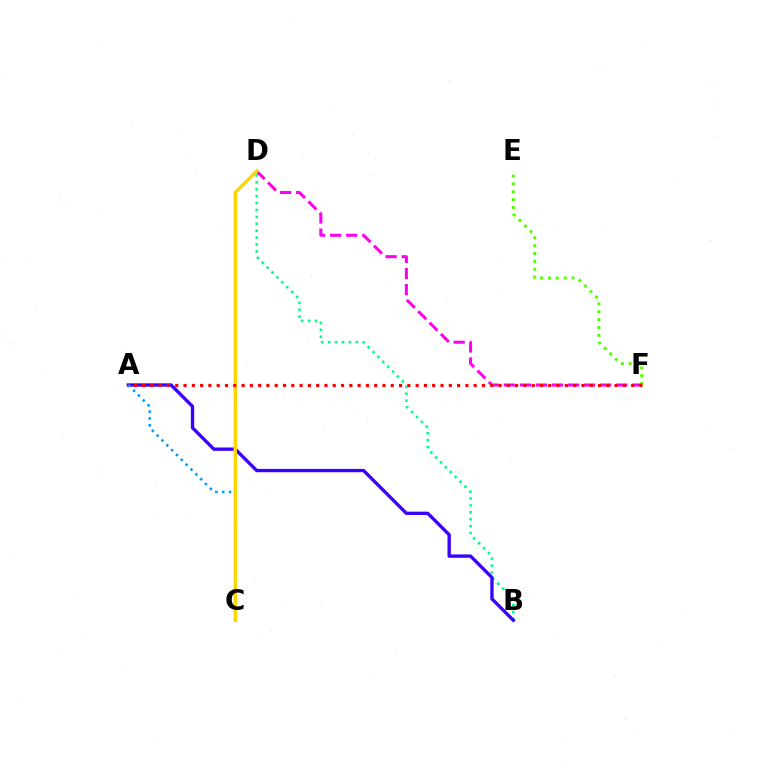{('E', 'F'): [{'color': '#4fff00', 'line_style': 'dotted', 'thickness': 2.13}], ('B', 'D'): [{'color': '#00ff86', 'line_style': 'dotted', 'thickness': 1.88}], ('A', 'B'): [{'color': '#3700ff', 'line_style': 'solid', 'thickness': 2.4}], ('A', 'C'): [{'color': '#009eff', 'line_style': 'dotted', 'thickness': 1.86}], ('D', 'F'): [{'color': '#ff00ed', 'line_style': 'dashed', 'thickness': 2.18}], ('C', 'D'): [{'color': '#ffd500', 'line_style': 'solid', 'thickness': 2.47}], ('A', 'F'): [{'color': '#ff0000', 'line_style': 'dotted', 'thickness': 2.25}]}